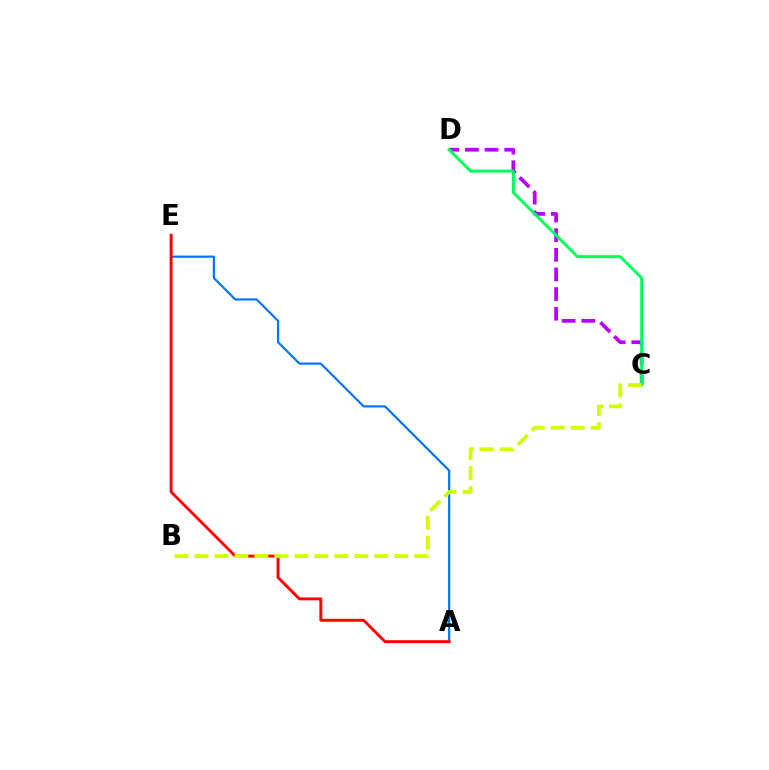{('A', 'E'): [{'color': '#0074ff', 'line_style': 'solid', 'thickness': 1.57}, {'color': '#ff0000', 'line_style': 'solid', 'thickness': 2.09}], ('C', 'D'): [{'color': '#b900ff', 'line_style': 'dashed', 'thickness': 2.67}, {'color': '#00ff5c', 'line_style': 'solid', 'thickness': 2.16}], ('B', 'C'): [{'color': '#d1ff00', 'line_style': 'dashed', 'thickness': 2.71}]}